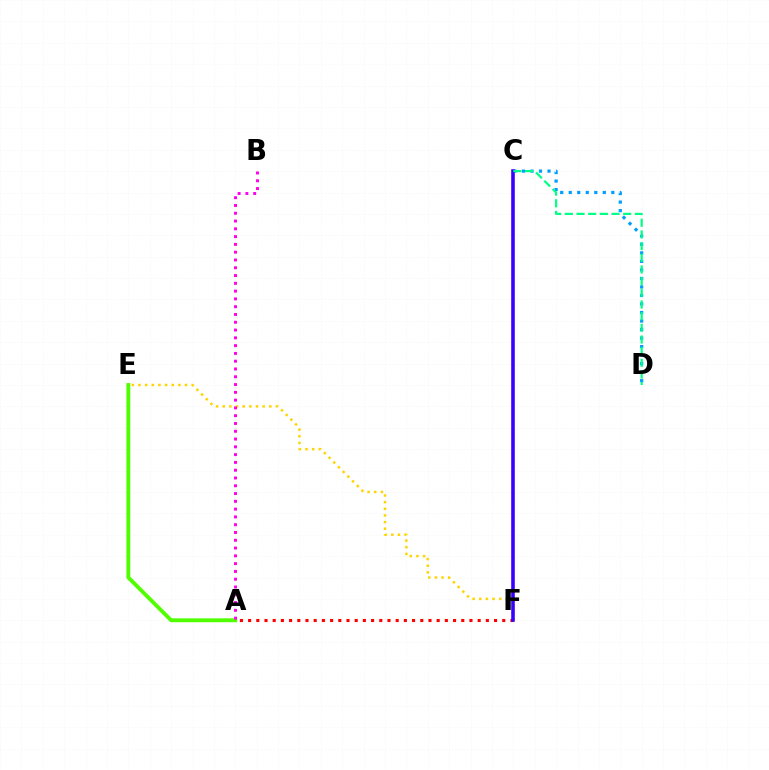{('C', 'D'): [{'color': '#009eff', 'line_style': 'dotted', 'thickness': 2.31}, {'color': '#00ff86', 'line_style': 'dashed', 'thickness': 1.59}], ('A', 'F'): [{'color': '#ff0000', 'line_style': 'dotted', 'thickness': 2.23}], ('E', 'F'): [{'color': '#ffd500', 'line_style': 'dotted', 'thickness': 1.81}], ('C', 'F'): [{'color': '#3700ff', 'line_style': 'solid', 'thickness': 2.58}], ('A', 'E'): [{'color': '#4fff00', 'line_style': 'solid', 'thickness': 2.78}], ('A', 'B'): [{'color': '#ff00ed', 'line_style': 'dotted', 'thickness': 2.12}]}